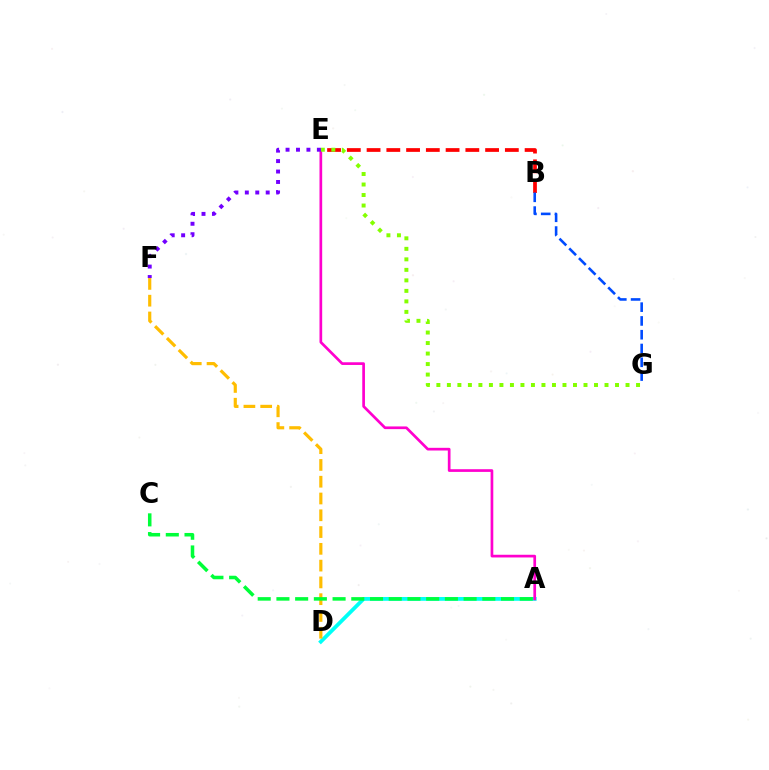{('B', 'E'): [{'color': '#ff0000', 'line_style': 'dashed', 'thickness': 2.68}], ('B', 'G'): [{'color': '#004bff', 'line_style': 'dashed', 'thickness': 1.87}], ('A', 'D'): [{'color': '#00fff6', 'line_style': 'solid', 'thickness': 2.73}], ('A', 'E'): [{'color': '#ff00cf', 'line_style': 'solid', 'thickness': 1.94}], ('D', 'F'): [{'color': '#ffbd00', 'line_style': 'dashed', 'thickness': 2.28}], ('E', 'G'): [{'color': '#84ff00', 'line_style': 'dotted', 'thickness': 2.86}], ('A', 'C'): [{'color': '#00ff39', 'line_style': 'dashed', 'thickness': 2.54}], ('E', 'F'): [{'color': '#7200ff', 'line_style': 'dotted', 'thickness': 2.84}]}